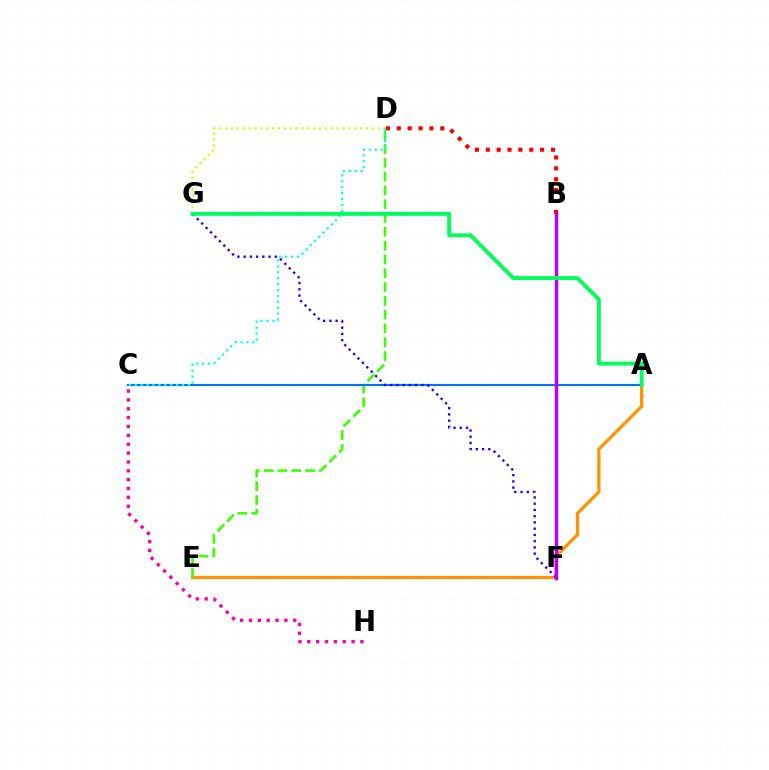{('D', 'G'): [{'color': '#d1ff00', 'line_style': 'dotted', 'thickness': 1.59}], ('A', 'E'): [{'color': '#ff9400', 'line_style': 'solid', 'thickness': 2.34}], ('B', 'D'): [{'color': '#ff0000', 'line_style': 'dotted', 'thickness': 2.95}], ('D', 'E'): [{'color': '#3dff00', 'line_style': 'dashed', 'thickness': 1.88}], ('C', 'H'): [{'color': '#ff00ac', 'line_style': 'dotted', 'thickness': 2.41}], ('A', 'C'): [{'color': '#0074ff', 'line_style': 'solid', 'thickness': 1.52}], ('F', 'G'): [{'color': '#2500ff', 'line_style': 'dotted', 'thickness': 1.7}], ('B', 'F'): [{'color': '#b900ff', 'line_style': 'solid', 'thickness': 2.5}], ('C', 'D'): [{'color': '#00fff6', 'line_style': 'dotted', 'thickness': 1.61}], ('A', 'G'): [{'color': '#00ff5c', 'line_style': 'solid', 'thickness': 2.8}]}